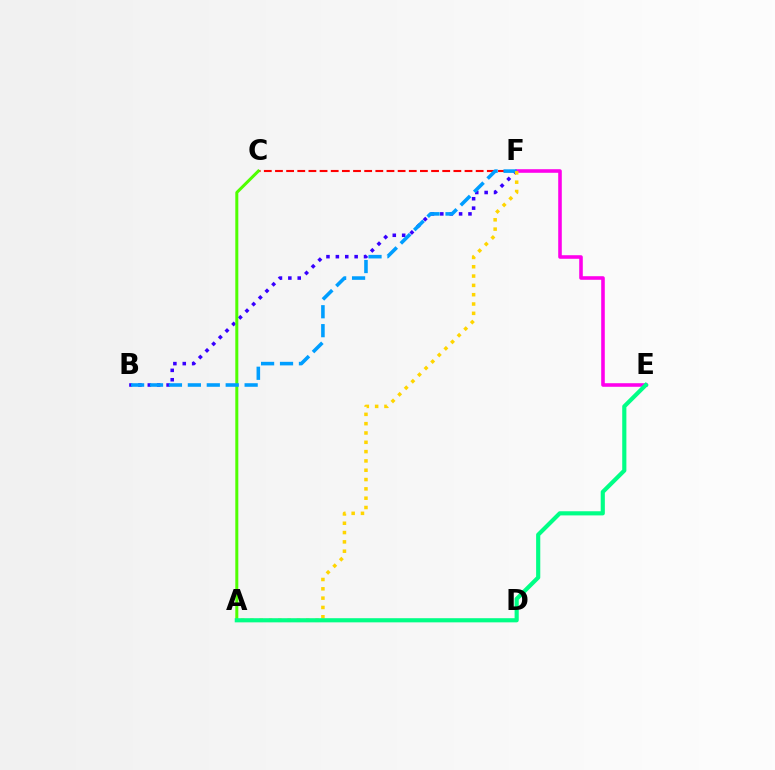{('B', 'F'): [{'color': '#3700ff', 'line_style': 'dotted', 'thickness': 2.55}, {'color': '#009eff', 'line_style': 'dashed', 'thickness': 2.57}], ('C', 'F'): [{'color': '#ff0000', 'line_style': 'dashed', 'thickness': 1.51}], ('A', 'C'): [{'color': '#4fff00', 'line_style': 'solid', 'thickness': 2.16}], ('E', 'F'): [{'color': '#ff00ed', 'line_style': 'solid', 'thickness': 2.57}], ('A', 'F'): [{'color': '#ffd500', 'line_style': 'dotted', 'thickness': 2.53}], ('A', 'E'): [{'color': '#00ff86', 'line_style': 'solid', 'thickness': 2.99}]}